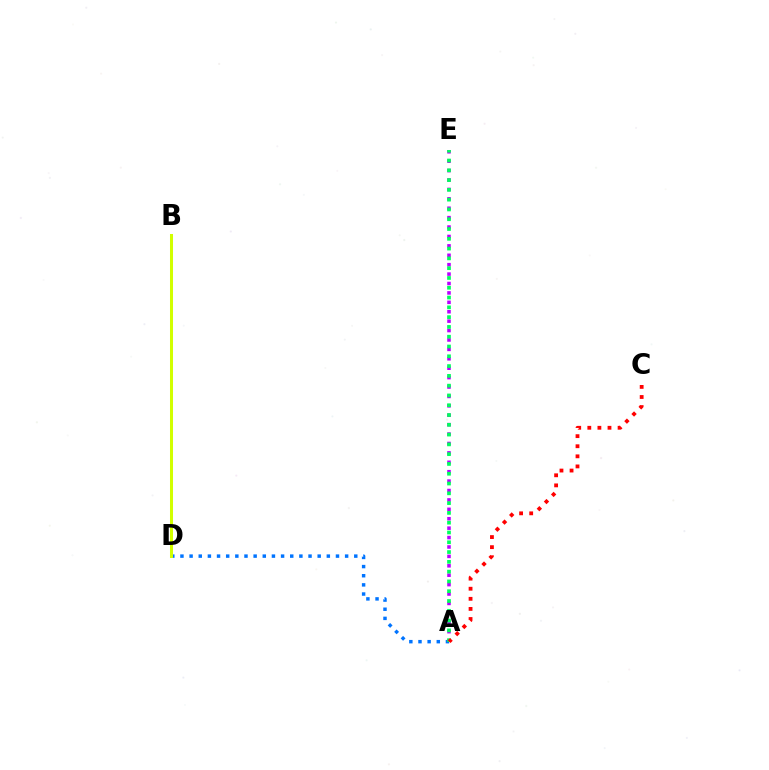{('A', 'D'): [{'color': '#0074ff', 'line_style': 'dotted', 'thickness': 2.49}], ('B', 'D'): [{'color': '#d1ff00', 'line_style': 'solid', 'thickness': 2.18}], ('A', 'E'): [{'color': '#b900ff', 'line_style': 'dotted', 'thickness': 2.56}, {'color': '#00ff5c', 'line_style': 'dotted', 'thickness': 2.66}], ('A', 'C'): [{'color': '#ff0000', 'line_style': 'dotted', 'thickness': 2.74}]}